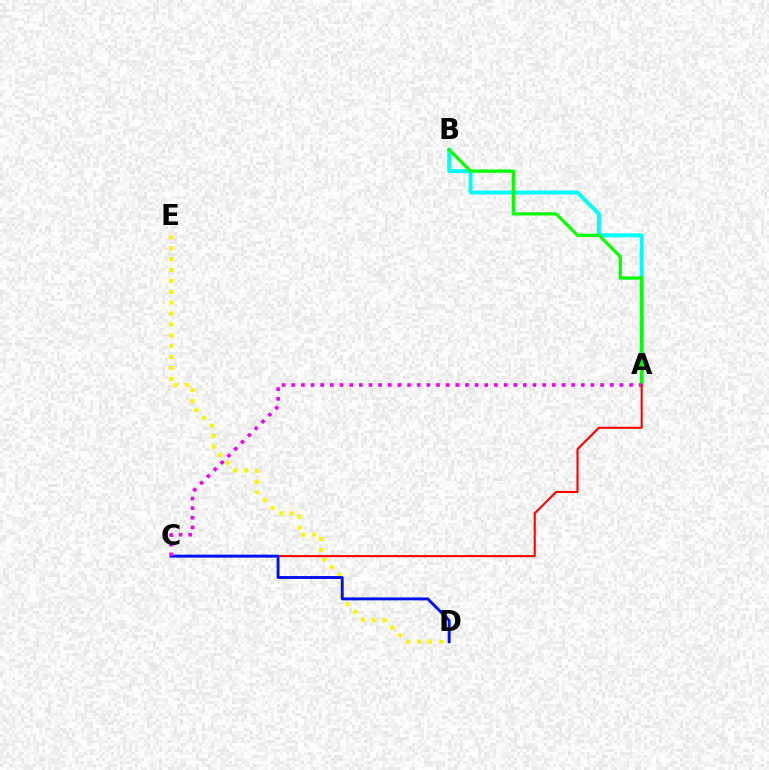{('A', 'B'): [{'color': '#00fff6', 'line_style': 'solid', 'thickness': 2.85}, {'color': '#08ff00', 'line_style': 'solid', 'thickness': 2.34}], ('D', 'E'): [{'color': '#fcf500', 'line_style': 'dotted', 'thickness': 2.96}], ('A', 'C'): [{'color': '#ff0000', 'line_style': 'solid', 'thickness': 1.51}, {'color': '#ee00ff', 'line_style': 'dotted', 'thickness': 2.62}], ('C', 'D'): [{'color': '#0010ff', 'line_style': 'solid', 'thickness': 2.09}]}